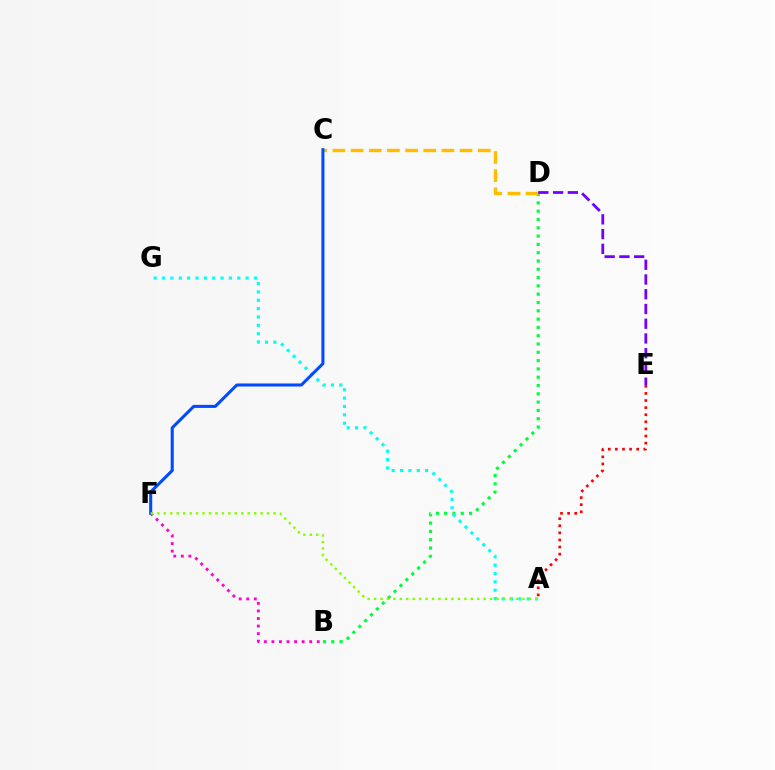{('B', 'D'): [{'color': '#00ff39', 'line_style': 'dotted', 'thickness': 2.26}], ('C', 'D'): [{'color': '#ffbd00', 'line_style': 'dashed', 'thickness': 2.47}], ('A', 'G'): [{'color': '#00fff6', 'line_style': 'dotted', 'thickness': 2.27}], ('B', 'F'): [{'color': '#ff00cf', 'line_style': 'dotted', 'thickness': 2.05}], ('D', 'E'): [{'color': '#7200ff', 'line_style': 'dashed', 'thickness': 2.0}], ('C', 'F'): [{'color': '#004bff', 'line_style': 'solid', 'thickness': 2.2}], ('A', 'E'): [{'color': '#ff0000', 'line_style': 'dotted', 'thickness': 1.93}], ('A', 'F'): [{'color': '#84ff00', 'line_style': 'dotted', 'thickness': 1.75}]}